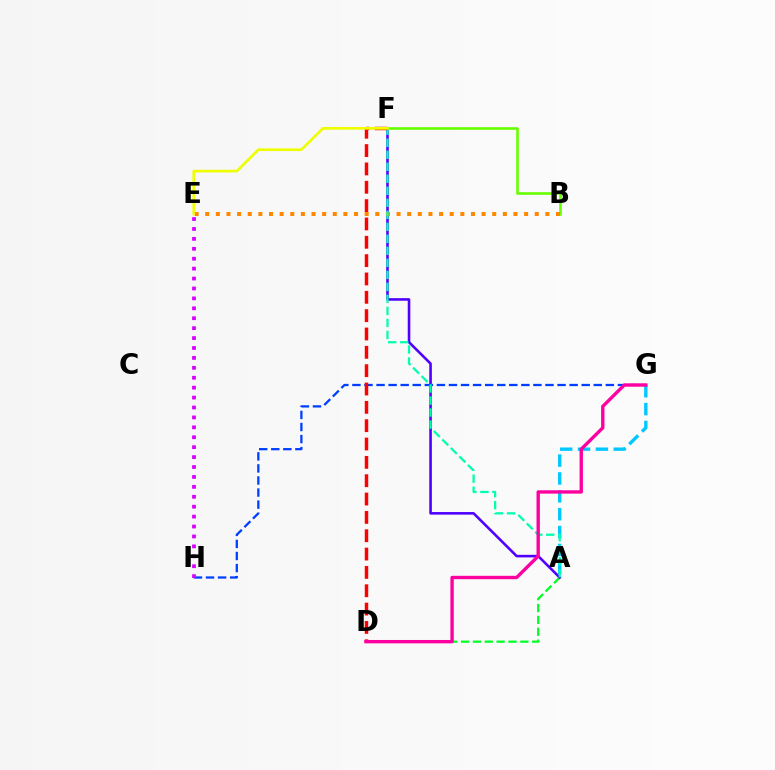{('A', 'D'): [{'color': '#00ff27', 'line_style': 'dashed', 'thickness': 1.61}], ('A', 'G'): [{'color': '#00c7ff', 'line_style': 'dashed', 'thickness': 2.43}], ('A', 'F'): [{'color': '#4f00ff', 'line_style': 'solid', 'thickness': 1.86}, {'color': '#00ffaf', 'line_style': 'dashed', 'thickness': 1.63}], ('B', 'F'): [{'color': '#66ff00', 'line_style': 'solid', 'thickness': 1.87}], ('B', 'E'): [{'color': '#ff8800', 'line_style': 'dotted', 'thickness': 2.89}], ('G', 'H'): [{'color': '#003fff', 'line_style': 'dashed', 'thickness': 1.64}], ('E', 'H'): [{'color': '#d600ff', 'line_style': 'dotted', 'thickness': 2.7}], ('D', 'F'): [{'color': '#ff0000', 'line_style': 'dashed', 'thickness': 2.49}], ('D', 'G'): [{'color': '#ff00a0', 'line_style': 'solid', 'thickness': 2.43}], ('E', 'F'): [{'color': '#eeff00', 'line_style': 'solid', 'thickness': 1.94}]}